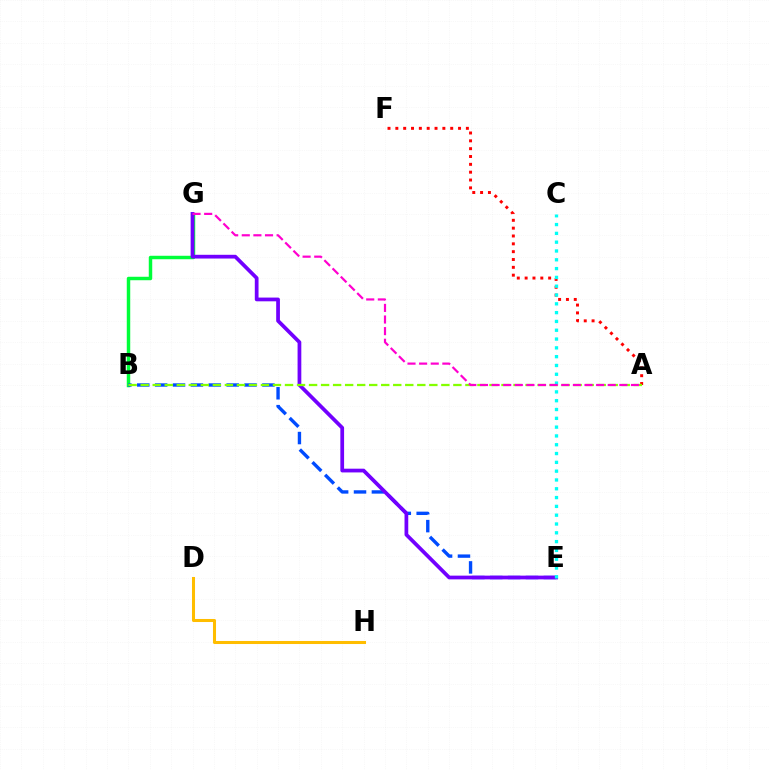{('D', 'H'): [{'color': '#ffbd00', 'line_style': 'solid', 'thickness': 2.19}], ('B', 'G'): [{'color': '#00ff39', 'line_style': 'solid', 'thickness': 2.49}], ('A', 'F'): [{'color': '#ff0000', 'line_style': 'dotted', 'thickness': 2.13}], ('B', 'E'): [{'color': '#004bff', 'line_style': 'dashed', 'thickness': 2.43}], ('E', 'G'): [{'color': '#7200ff', 'line_style': 'solid', 'thickness': 2.69}], ('A', 'B'): [{'color': '#84ff00', 'line_style': 'dashed', 'thickness': 1.63}], ('C', 'E'): [{'color': '#00fff6', 'line_style': 'dotted', 'thickness': 2.39}], ('A', 'G'): [{'color': '#ff00cf', 'line_style': 'dashed', 'thickness': 1.58}]}